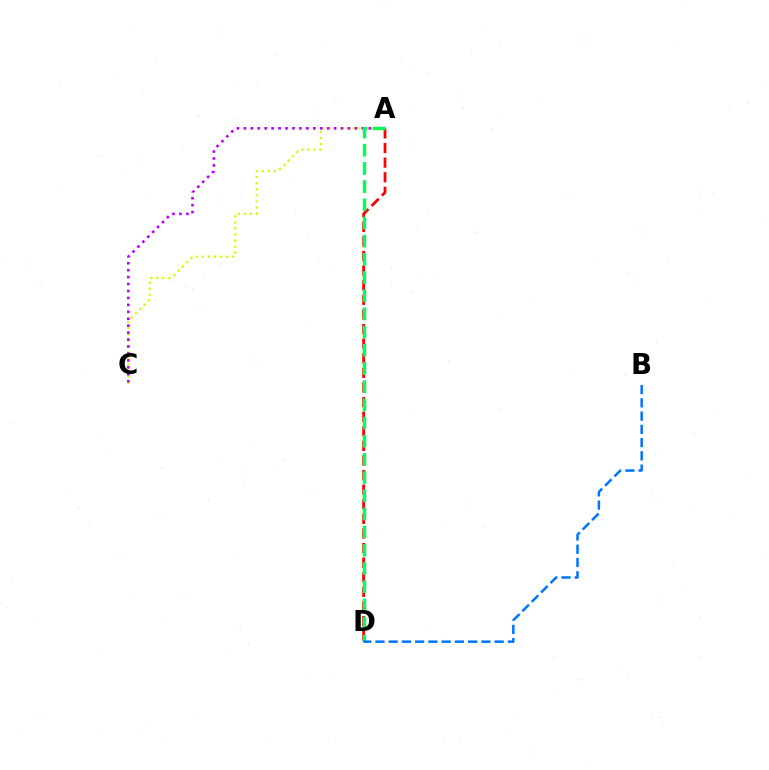{('A', 'C'): [{'color': '#d1ff00', 'line_style': 'dotted', 'thickness': 1.65}, {'color': '#b900ff', 'line_style': 'dotted', 'thickness': 1.89}], ('A', 'D'): [{'color': '#ff0000', 'line_style': 'dashed', 'thickness': 1.98}, {'color': '#00ff5c', 'line_style': 'dashed', 'thickness': 2.47}], ('B', 'D'): [{'color': '#0074ff', 'line_style': 'dashed', 'thickness': 1.8}]}